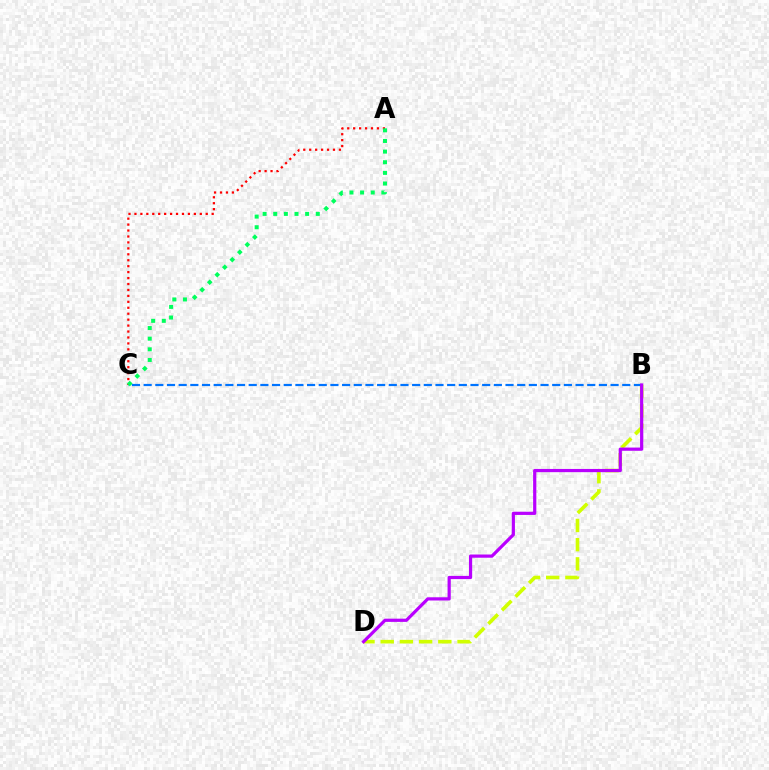{('B', 'D'): [{'color': '#d1ff00', 'line_style': 'dashed', 'thickness': 2.61}, {'color': '#b900ff', 'line_style': 'solid', 'thickness': 2.31}], ('B', 'C'): [{'color': '#0074ff', 'line_style': 'dashed', 'thickness': 1.59}], ('A', 'C'): [{'color': '#ff0000', 'line_style': 'dotted', 'thickness': 1.61}, {'color': '#00ff5c', 'line_style': 'dotted', 'thickness': 2.89}]}